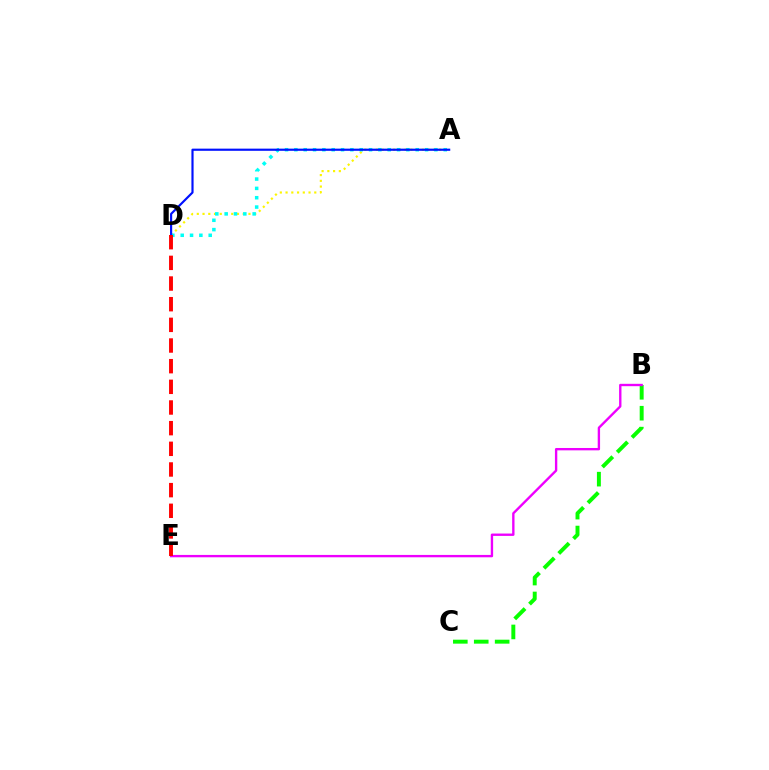{('B', 'C'): [{'color': '#08ff00', 'line_style': 'dashed', 'thickness': 2.84}], ('B', 'E'): [{'color': '#ee00ff', 'line_style': 'solid', 'thickness': 1.7}], ('A', 'D'): [{'color': '#fcf500', 'line_style': 'dotted', 'thickness': 1.56}, {'color': '#00fff6', 'line_style': 'dotted', 'thickness': 2.54}, {'color': '#0010ff', 'line_style': 'solid', 'thickness': 1.56}], ('D', 'E'): [{'color': '#ff0000', 'line_style': 'dashed', 'thickness': 2.81}]}